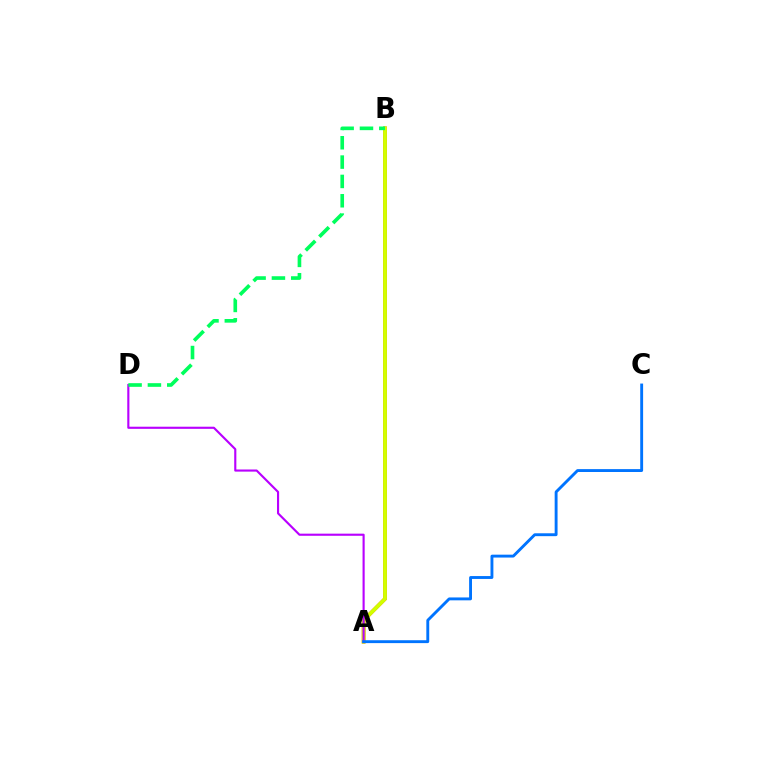{('A', 'B'): [{'color': '#ff0000', 'line_style': 'solid', 'thickness': 2.55}, {'color': '#d1ff00', 'line_style': 'solid', 'thickness': 2.76}], ('A', 'D'): [{'color': '#b900ff', 'line_style': 'solid', 'thickness': 1.53}], ('B', 'D'): [{'color': '#00ff5c', 'line_style': 'dashed', 'thickness': 2.63}], ('A', 'C'): [{'color': '#0074ff', 'line_style': 'solid', 'thickness': 2.08}]}